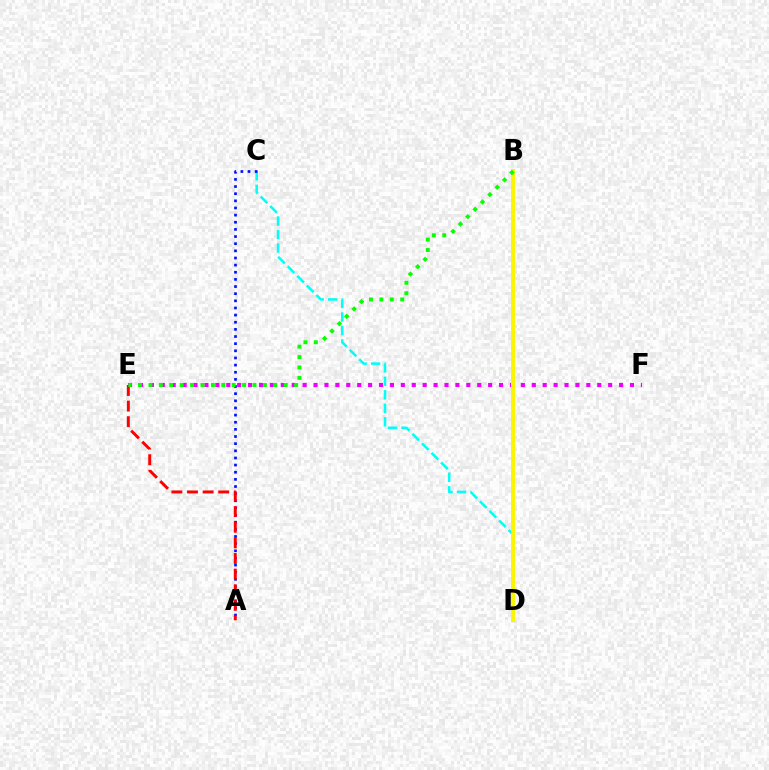{('E', 'F'): [{'color': '#ee00ff', 'line_style': 'dotted', 'thickness': 2.96}], ('C', 'D'): [{'color': '#00fff6', 'line_style': 'dashed', 'thickness': 1.84}], ('A', 'C'): [{'color': '#0010ff', 'line_style': 'dotted', 'thickness': 1.94}], ('A', 'E'): [{'color': '#ff0000', 'line_style': 'dashed', 'thickness': 2.12}], ('B', 'D'): [{'color': '#fcf500', 'line_style': 'solid', 'thickness': 2.83}], ('B', 'E'): [{'color': '#08ff00', 'line_style': 'dotted', 'thickness': 2.83}]}